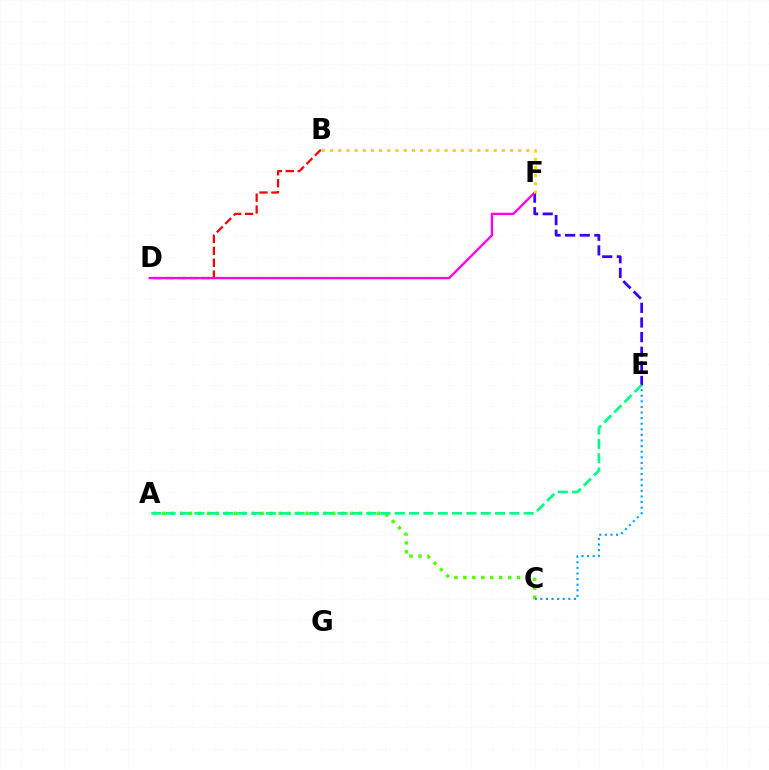{('A', 'C'): [{'color': '#4fff00', 'line_style': 'dotted', 'thickness': 2.43}], ('E', 'F'): [{'color': '#3700ff', 'line_style': 'dashed', 'thickness': 1.99}], ('B', 'D'): [{'color': '#ff0000', 'line_style': 'dashed', 'thickness': 1.62}], ('D', 'F'): [{'color': '#ff00ed', 'line_style': 'solid', 'thickness': 1.67}], ('A', 'E'): [{'color': '#00ff86', 'line_style': 'dashed', 'thickness': 1.95}], ('C', 'E'): [{'color': '#009eff', 'line_style': 'dotted', 'thickness': 1.52}], ('B', 'F'): [{'color': '#ffd500', 'line_style': 'dotted', 'thickness': 2.22}]}